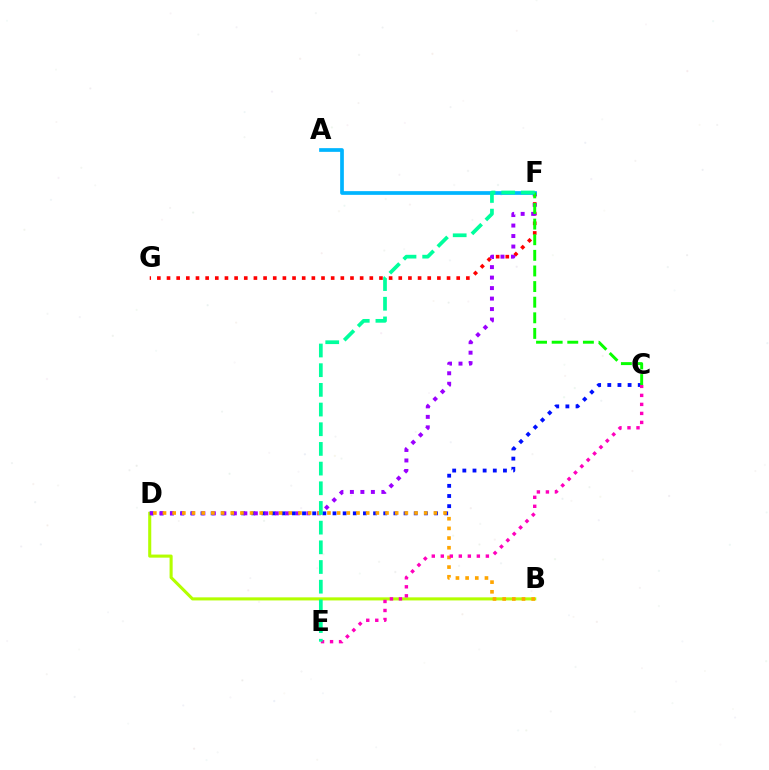{('C', 'D'): [{'color': '#0010ff', 'line_style': 'dotted', 'thickness': 2.76}], ('B', 'D'): [{'color': '#b3ff00', 'line_style': 'solid', 'thickness': 2.22}, {'color': '#ffa500', 'line_style': 'dotted', 'thickness': 2.63}], ('F', 'G'): [{'color': '#ff0000', 'line_style': 'dotted', 'thickness': 2.62}], ('D', 'F'): [{'color': '#9b00ff', 'line_style': 'dotted', 'thickness': 2.85}], ('A', 'F'): [{'color': '#00b5ff', 'line_style': 'solid', 'thickness': 2.66}], ('C', 'E'): [{'color': '#ff00bd', 'line_style': 'dotted', 'thickness': 2.45}], ('C', 'F'): [{'color': '#08ff00', 'line_style': 'dashed', 'thickness': 2.12}], ('E', 'F'): [{'color': '#00ff9d', 'line_style': 'dashed', 'thickness': 2.67}]}